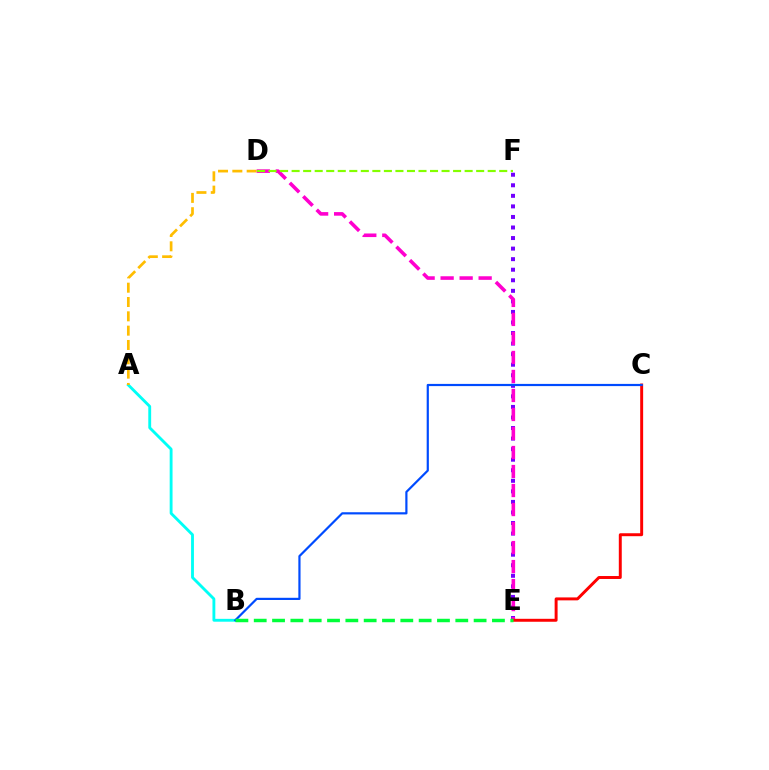{('E', 'F'): [{'color': '#7200ff', 'line_style': 'dotted', 'thickness': 2.87}], ('A', 'B'): [{'color': '#00fff6', 'line_style': 'solid', 'thickness': 2.06}], ('A', 'D'): [{'color': '#ffbd00', 'line_style': 'dashed', 'thickness': 1.95}], ('D', 'E'): [{'color': '#ff00cf', 'line_style': 'dashed', 'thickness': 2.58}], ('C', 'E'): [{'color': '#ff0000', 'line_style': 'solid', 'thickness': 2.12}], ('B', 'C'): [{'color': '#004bff', 'line_style': 'solid', 'thickness': 1.58}], ('D', 'F'): [{'color': '#84ff00', 'line_style': 'dashed', 'thickness': 1.57}], ('B', 'E'): [{'color': '#00ff39', 'line_style': 'dashed', 'thickness': 2.49}]}